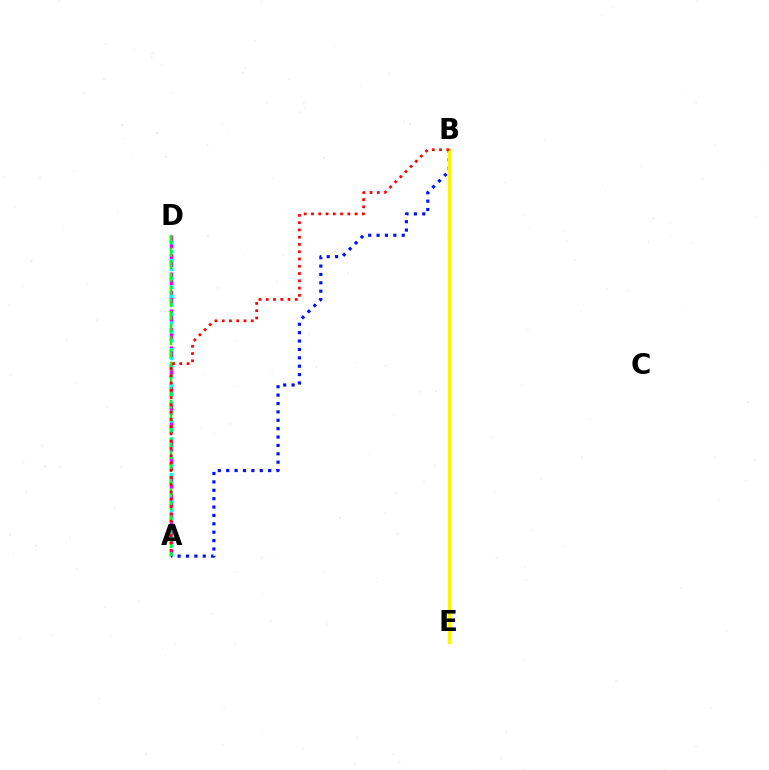{('A', 'D'): [{'color': '#ee00ff', 'line_style': 'dashed', 'thickness': 2.51}, {'color': '#00fff6', 'line_style': 'dotted', 'thickness': 2.42}, {'color': '#08ff00', 'line_style': 'dashed', 'thickness': 1.72}], ('A', 'B'): [{'color': '#0010ff', 'line_style': 'dotted', 'thickness': 2.28}, {'color': '#ff0000', 'line_style': 'dotted', 'thickness': 1.97}], ('B', 'E'): [{'color': '#fcf500', 'line_style': 'solid', 'thickness': 2.51}]}